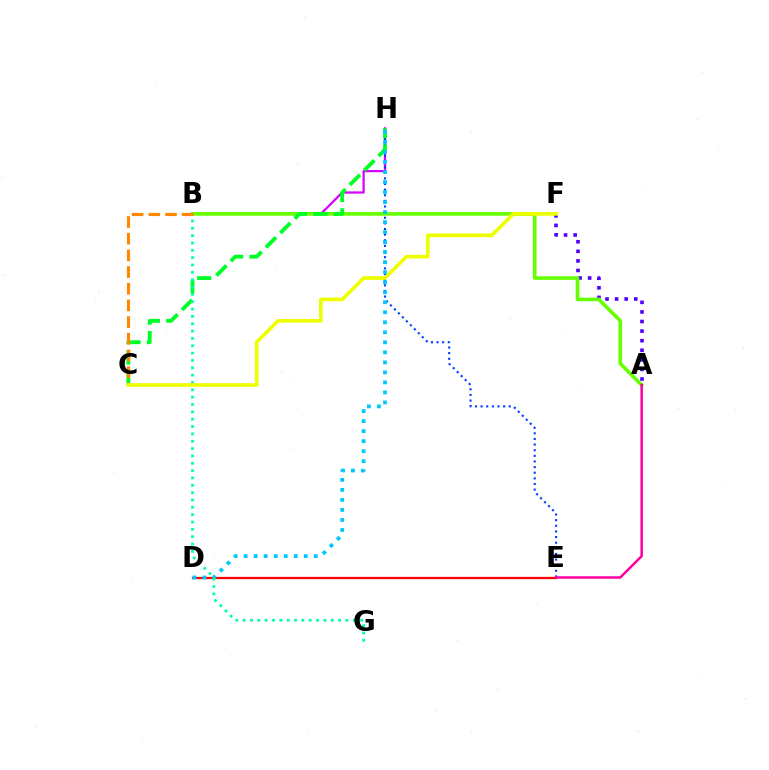{('A', 'F'): [{'color': '#4f00ff', 'line_style': 'dotted', 'thickness': 2.6}], ('B', 'H'): [{'color': '#d600ff', 'line_style': 'solid', 'thickness': 1.61}], ('E', 'H'): [{'color': '#003fff', 'line_style': 'dotted', 'thickness': 1.53}], ('D', 'E'): [{'color': '#ff0000', 'line_style': 'solid', 'thickness': 1.62}], ('A', 'B'): [{'color': '#66ff00', 'line_style': 'solid', 'thickness': 2.62}], ('C', 'H'): [{'color': '#00ff27', 'line_style': 'dashed', 'thickness': 2.77}], ('D', 'H'): [{'color': '#00c7ff', 'line_style': 'dotted', 'thickness': 2.72}], ('B', 'G'): [{'color': '#00ffaf', 'line_style': 'dotted', 'thickness': 1.99}], ('B', 'C'): [{'color': '#ff8800', 'line_style': 'dashed', 'thickness': 2.27}], ('C', 'F'): [{'color': '#eeff00', 'line_style': 'solid', 'thickness': 2.63}], ('A', 'E'): [{'color': '#ff00a0', 'line_style': 'solid', 'thickness': 1.8}]}